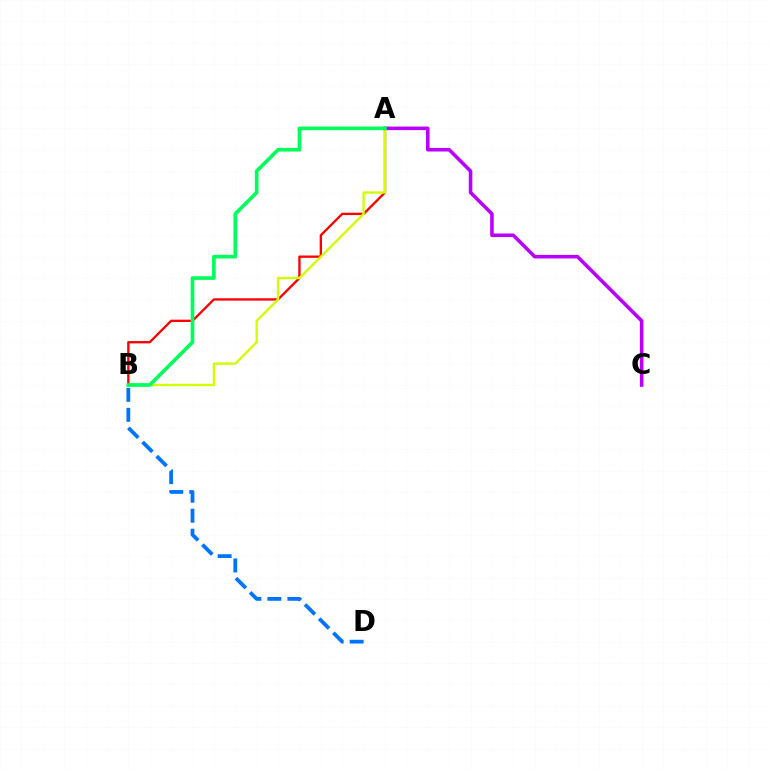{('A', 'B'): [{'color': '#ff0000', 'line_style': 'solid', 'thickness': 1.68}, {'color': '#d1ff00', 'line_style': 'solid', 'thickness': 1.69}, {'color': '#00ff5c', 'line_style': 'solid', 'thickness': 2.63}], ('A', 'C'): [{'color': '#b900ff', 'line_style': 'solid', 'thickness': 2.57}], ('B', 'D'): [{'color': '#0074ff', 'line_style': 'dashed', 'thickness': 2.72}]}